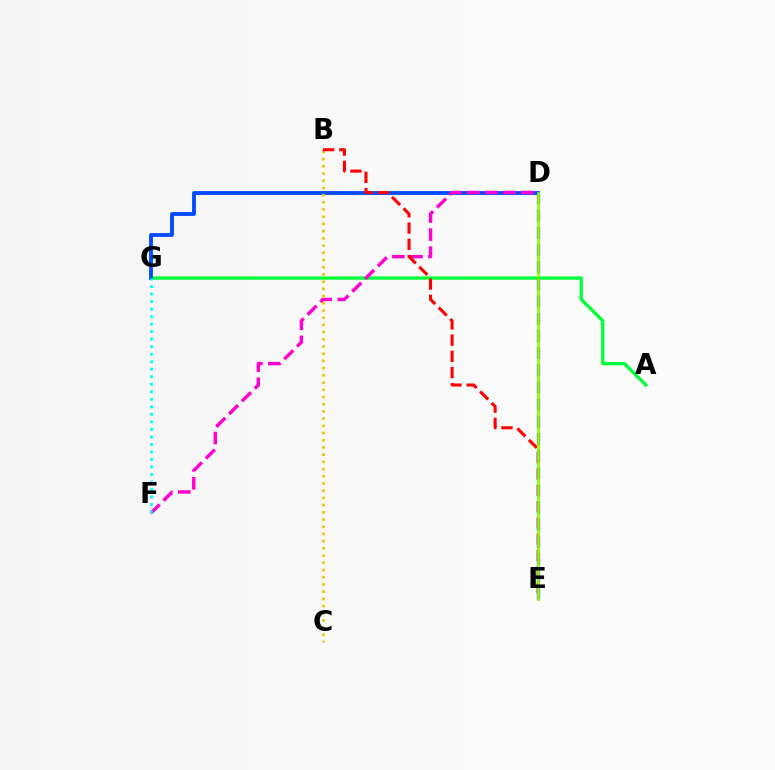{('A', 'G'): [{'color': '#00ff39', 'line_style': 'solid', 'thickness': 2.4}], ('D', 'G'): [{'color': '#004bff', 'line_style': 'solid', 'thickness': 2.76}], ('D', 'F'): [{'color': '#ff00cf', 'line_style': 'dashed', 'thickness': 2.45}], ('B', 'C'): [{'color': '#ffbd00', 'line_style': 'dotted', 'thickness': 1.96}], ('B', 'E'): [{'color': '#ff0000', 'line_style': 'dashed', 'thickness': 2.21}], ('D', 'E'): [{'color': '#7200ff', 'line_style': 'dashed', 'thickness': 2.33}, {'color': '#84ff00', 'line_style': 'solid', 'thickness': 1.88}], ('F', 'G'): [{'color': '#00fff6', 'line_style': 'dotted', 'thickness': 2.04}]}